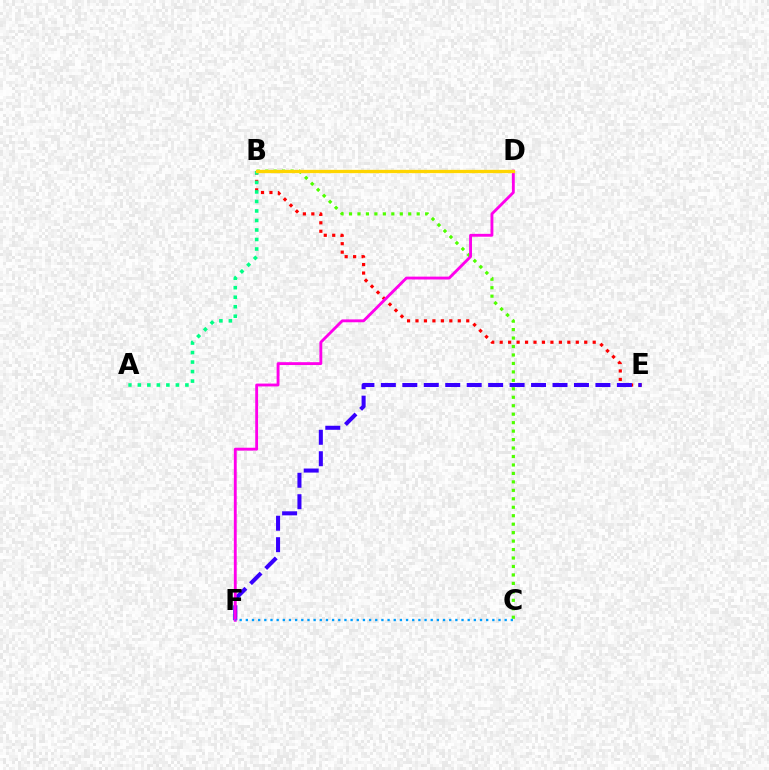{('B', 'E'): [{'color': '#ff0000', 'line_style': 'dotted', 'thickness': 2.3}], ('B', 'C'): [{'color': '#4fff00', 'line_style': 'dotted', 'thickness': 2.3}], ('A', 'B'): [{'color': '#00ff86', 'line_style': 'dotted', 'thickness': 2.58}], ('E', 'F'): [{'color': '#3700ff', 'line_style': 'dashed', 'thickness': 2.91}], ('D', 'F'): [{'color': '#ff00ed', 'line_style': 'solid', 'thickness': 2.06}], ('B', 'D'): [{'color': '#ffd500', 'line_style': 'solid', 'thickness': 2.38}], ('C', 'F'): [{'color': '#009eff', 'line_style': 'dotted', 'thickness': 1.67}]}